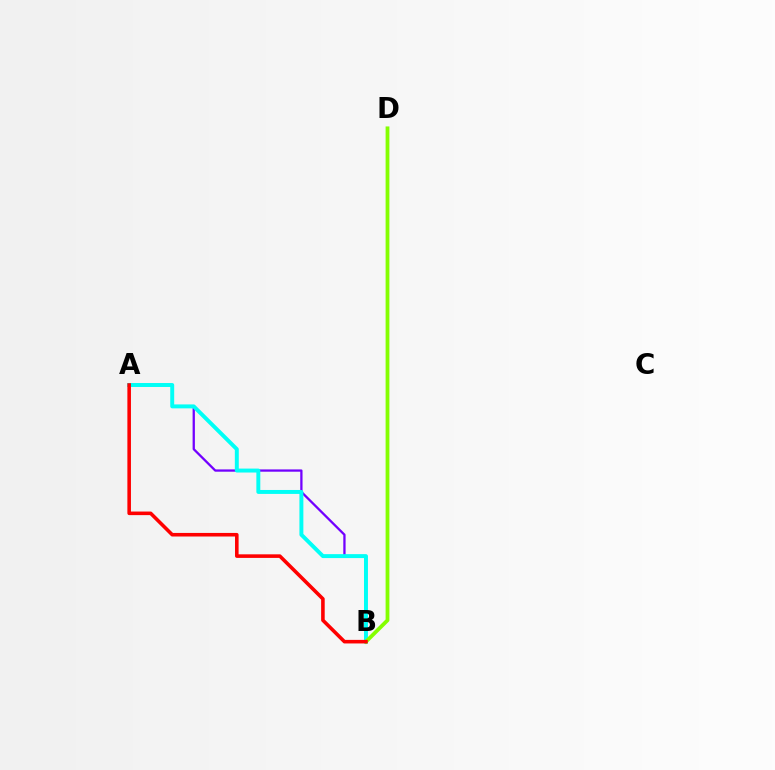{('A', 'B'): [{'color': '#7200ff', 'line_style': 'solid', 'thickness': 1.65}, {'color': '#00fff6', 'line_style': 'solid', 'thickness': 2.84}, {'color': '#ff0000', 'line_style': 'solid', 'thickness': 2.57}], ('B', 'D'): [{'color': '#84ff00', 'line_style': 'solid', 'thickness': 2.73}]}